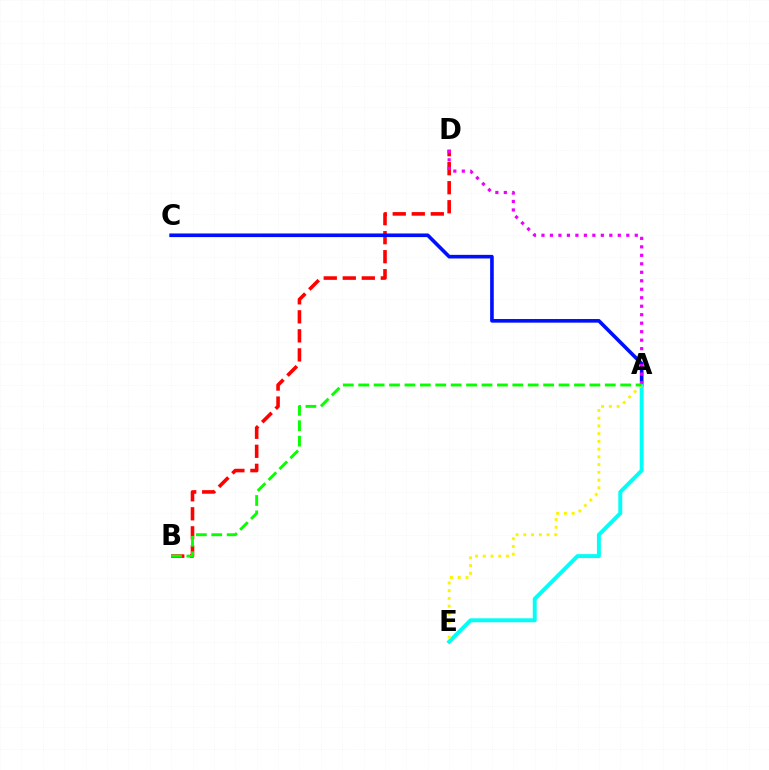{('B', 'D'): [{'color': '#ff0000', 'line_style': 'dashed', 'thickness': 2.58}], ('A', 'C'): [{'color': '#0010ff', 'line_style': 'solid', 'thickness': 2.61}], ('A', 'E'): [{'color': '#00fff6', 'line_style': 'solid', 'thickness': 2.84}, {'color': '#fcf500', 'line_style': 'dotted', 'thickness': 2.1}], ('A', 'D'): [{'color': '#ee00ff', 'line_style': 'dotted', 'thickness': 2.3}], ('A', 'B'): [{'color': '#08ff00', 'line_style': 'dashed', 'thickness': 2.09}]}